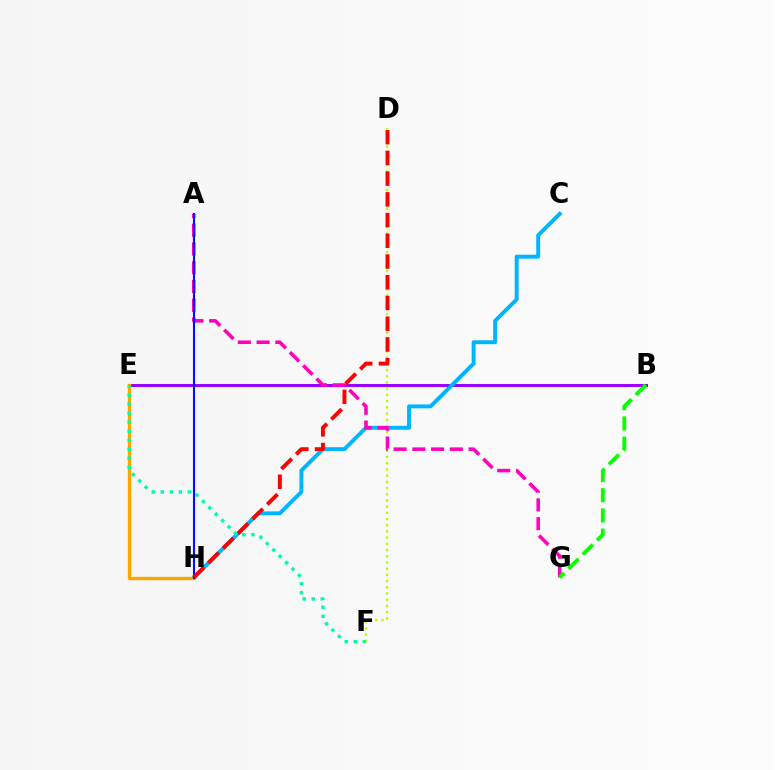{('B', 'E'): [{'color': '#9b00ff', 'line_style': 'solid', 'thickness': 2.15}], ('C', 'H'): [{'color': '#00b5ff', 'line_style': 'solid', 'thickness': 2.83}], ('D', 'F'): [{'color': '#b3ff00', 'line_style': 'dotted', 'thickness': 1.69}], ('A', 'G'): [{'color': '#ff00bd', 'line_style': 'dashed', 'thickness': 2.55}], ('E', 'H'): [{'color': '#ffa500', 'line_style': 'solid', 'thickness': 2.41}], ('B', 'G'): [{'color': '#08ff00', 'line_style': 'dashed', 'thickness': 2.74}], ('A', 'H'): [{'color': '#0010ff', 'line_style': 'solid', 'thickness': 1.52}], ('D', 'H'): [{'color': '#ff0000', 'line_style': 'dashed', 'thickness': 2.82}], ('E', 'F'): [{'color': '#00ff9d', 'line_style': 'dotted', 'thickness': 2.45}]}